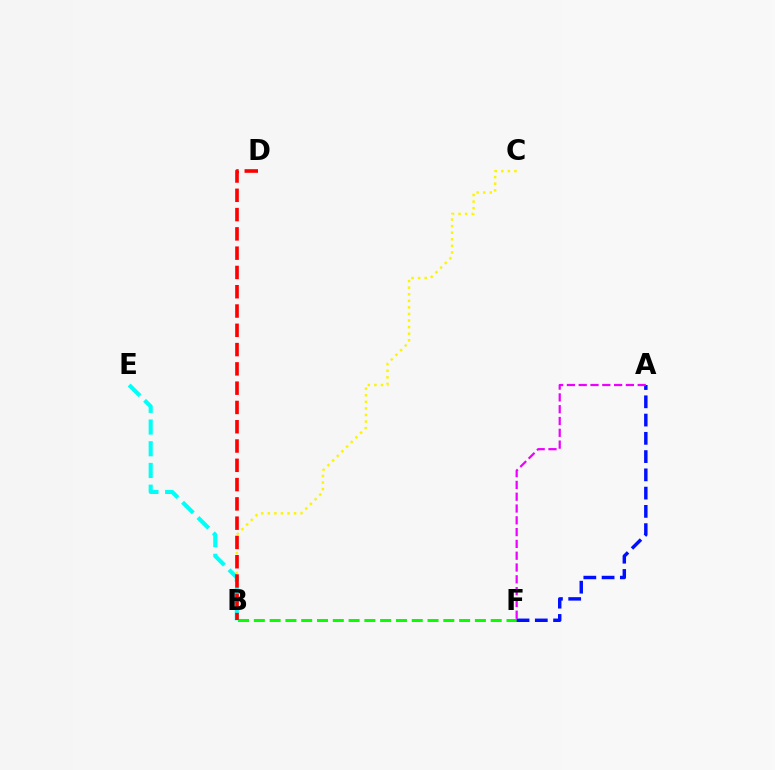{('B', 'C'): [{'color': '#fcf500', 'line_style': 'dotted', 'thickness': 1.79}], ('B', 'F'): [{'color': '#08ff00', 'line_style': 'dashed', 'thickness': 2.15}], ('A', 'F'): [{'color': '#0010ff', 'line_style': 'dashed', 'thickness': 2.48}, {'color': '#ee00ff', 'line_style': 'dashed', 'thickness': 1.6}], ('B', 'E'): [{'color': '#00fff6', 'line_style': 'dashed', 'thickness': 2.95}], ('B', 'D'): [{'color': '#ff0000', 'line_style': 'dashed', 'thickness': 2.62}]}